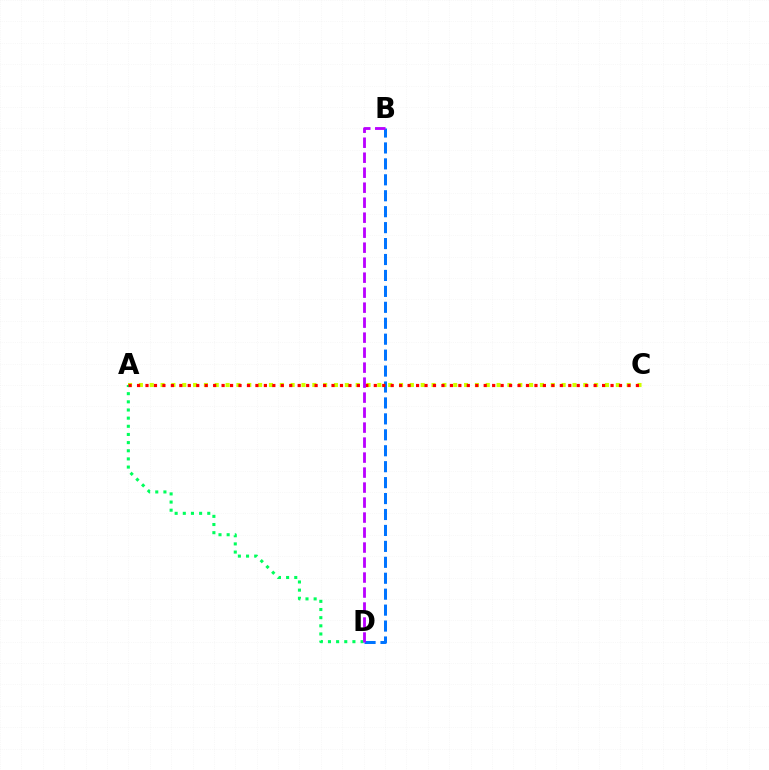{('B', 'D'): [{'color': '#0074ff', 'line_style': 'dashed', 'thickness': 2.17}, {'color': '#b900ff', 'line_style': 'dashed', 'thickness': 2.04}], ('A', 'C'): [{'color': '#d1ff00', 'line_style': 'dotted', 'thickness': 2.95}, {'color': '#ff0000', 'line_style': 'dotted', 'thickness': 2.3}], ('A', 'D'): [{'color': '#00ff5c', 'line_style': 'dotted', 'thickness': 2.22}]}